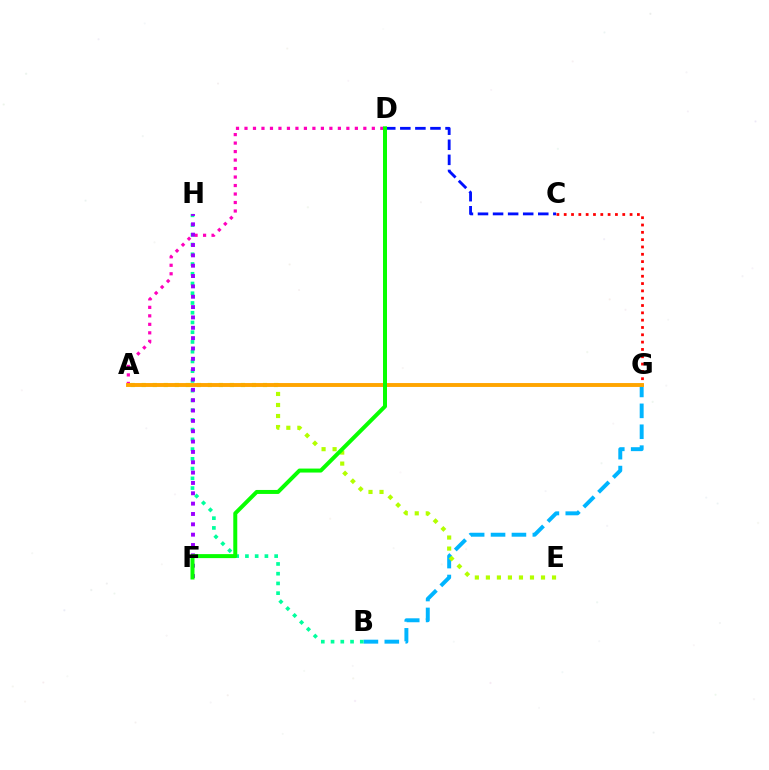{('C', 'G'): [{'color': '#ff0000', 'line_style': 'dotted', 'thickness': 1.99}], ('C', 'D'): [{'color': '#0010ff', 'line_style': 'dashed', 'thickness': 2.05}], ('A', 'D'): [{'color': '#ff00bd', 'line_style': 'dotted', 'thickness': 2.31}], ('B', 'G'): [{'color': '#00b5ff', 'line_style': 'dashed', 'thickness': 2.84}], ('B', 'H'): [{'color': '#00ff9d', 'line_style': 'dotted', 'thickness': 2.65}], ('A', 'E'): [{'color': '#b3ff00', 'line_style': 'dotted', 'thickness': 3.0}], ('F', 'H'): [{'color': '#9b00ff', 'line_style': 'dotted', 'thickness': 2.81}], ('A', 'G'): [{'color': '#ffa500', 'line_style': 'solid', 'thickness': 2.8}], ('D', 'F'): [{'color': '#08ff00', 'line_style': 'solid', 'thickness': 2.87}]}